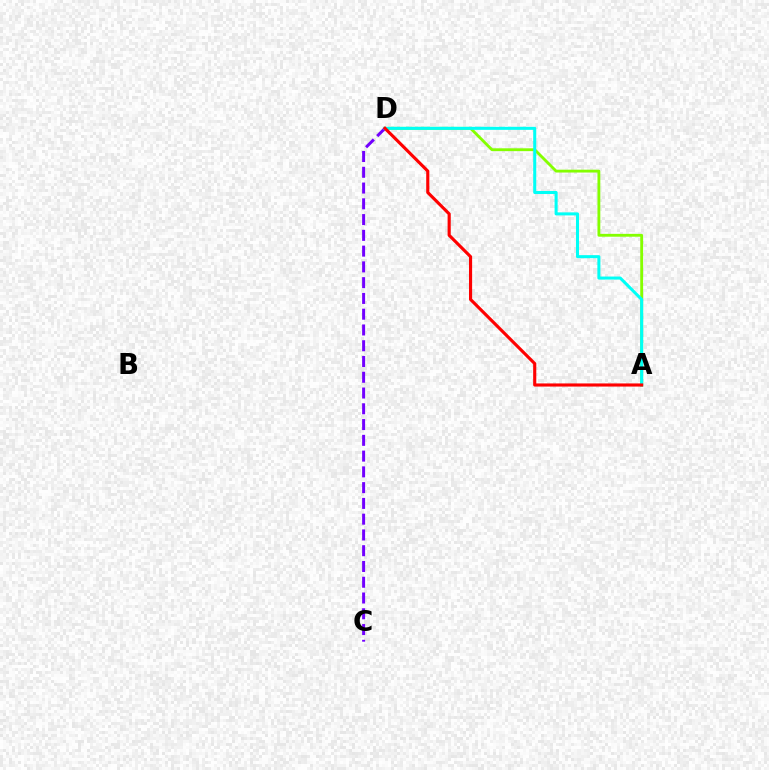{('A', 'D'): [{'color': '#84ff00', 'line_style': 'solid', 'thickness': 2.05}, {'color': '#00fff6', 'line_style': 'solid', 'thickness': 2.19}, {'color': '#ff0000', 'line_style': 'solid', 'thickness': 2.25}], ('C', 'D'): [{'color': '#7200ff', 'line_style': 'dashed', 'thickness': 2.14}]}